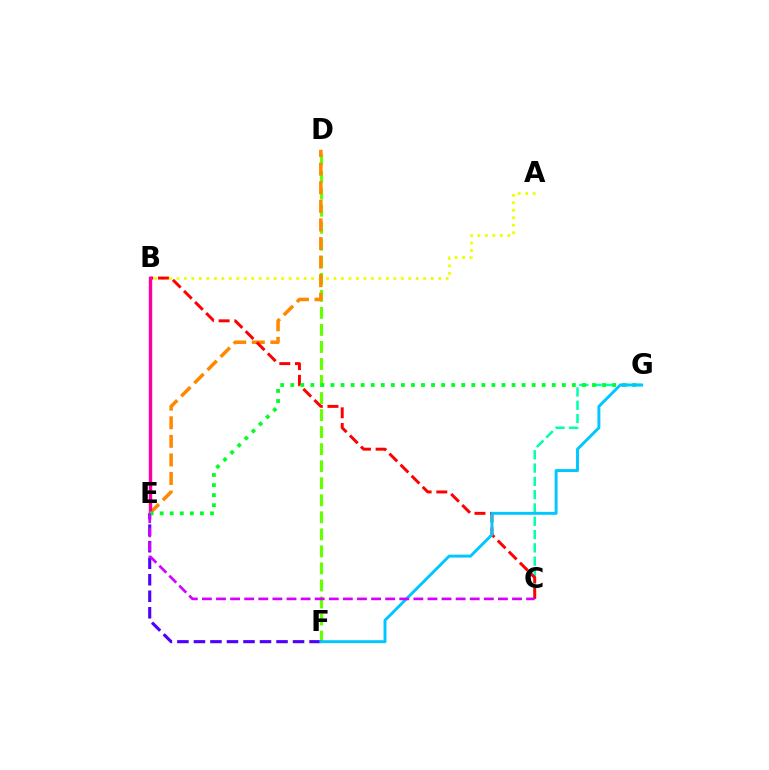{('D', 'F'): [{'color': '#66ff00', 'line_style': 'dashed', 'thickness': 2.31}], ('E', 'F'): [{'color': '#4f00ff', 'line_style': 'dashed', 'thickness': 2.24}], ('A', 'B'): [{'color': '#eeff00', 'line_style': 'dotted', 'thickness': 2.03}], ('D', 'E'): [{'color': '#ff8800', 'line_style': 'dashed', 'thickness': 2.53}], ('C', 'G'): [{'color': '#00ffaf', 'line_style': 'dashed', 'thickness': 1.81}], ('B', 'C'): [{'color': '#ff0000', 'line_style': 'dashed', 'thickness': 2.13}], ('B', 'E'): [{'color': '#003fff', 'line_style': 'dashed', 'thickness': 1.96}, {'color': '#ff00a0', 'line_style': 'solid', 'thickness': 2.46}], ('E', 'G'): [{'color': '#00ff27', 'line_style': 'dotted', 'thickness': 2.73}], ('F', 'G'): [{'color': '#00c7ff', 'line_style': 'solid', 'thickness': 2.11}], ('C', 'E'): [{'color': '#d600ff', 'line_style': 'dashed', 'thickness': 1.91}]}